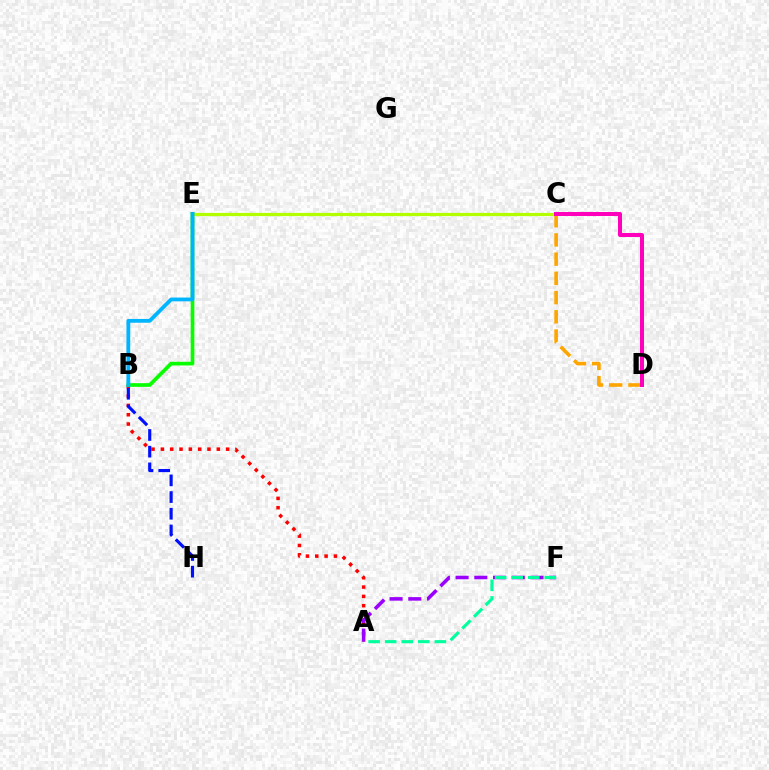{('A', 'B'): [{'color': '#ff0000', 'line_style': 'dotted', 'thickness': 2.53}], ('C', 'E'): [{'color': '#b3ff00', 'line_style': 'solid', 'thickness': 2.31}], ('A', 'F'): [{'color': '#9b00ff', 'line_style': 'dashed', 'thickness': 2.54}, {'color': '#00ff9d', 'line_style': 'dashed', 'thickness': 2.25}], ('B', 'E'): [{'color': '#08ff00', 'line_style': 'solid', 'thickness': 2.66}, {'color': '#00b5ff', 'line_style': 'solid', 'thickness': 2.73}], ('B', 'H'): [{'color': '#0010ff', 'line_style': 'dashed', 'thickness': 2.27}], ('C', 'D'): [{'color': '#ffa500', 'line_style': 'dashed', 'thickness': 2.61}, {'color': '#ff00bd', 'line_style': 'solid', 'thickness': 2.89}]}